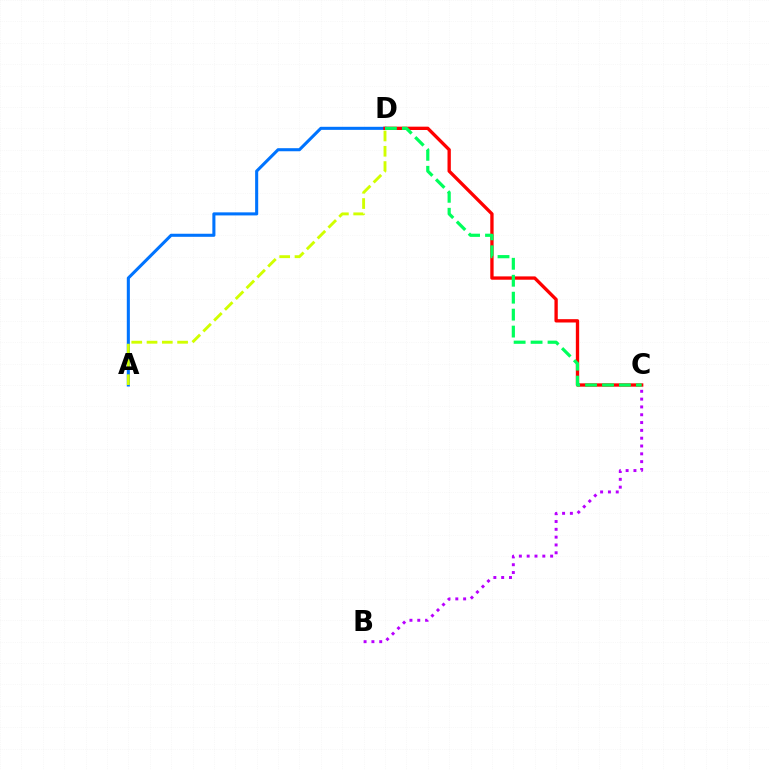{('A', 'D'): [{'color': '#0074ff', 'line_style': 'solid', 'thickness': 2.21}, {'color': '#d1ff00', 'line_style': 'dashed', 'thickness': 2.08}], ('C', 'D'): [{'color': '#ff0000', 'line_style': 'solid', 'thickness': 2.4}, {'color': '#00ff5c', 'line_style': 'dashed', 'thickness': 2.3}], ('B', 'C'): [{'color': '#b900ff', 'line_style': 'dotted', 'thickness': 2.12}]}